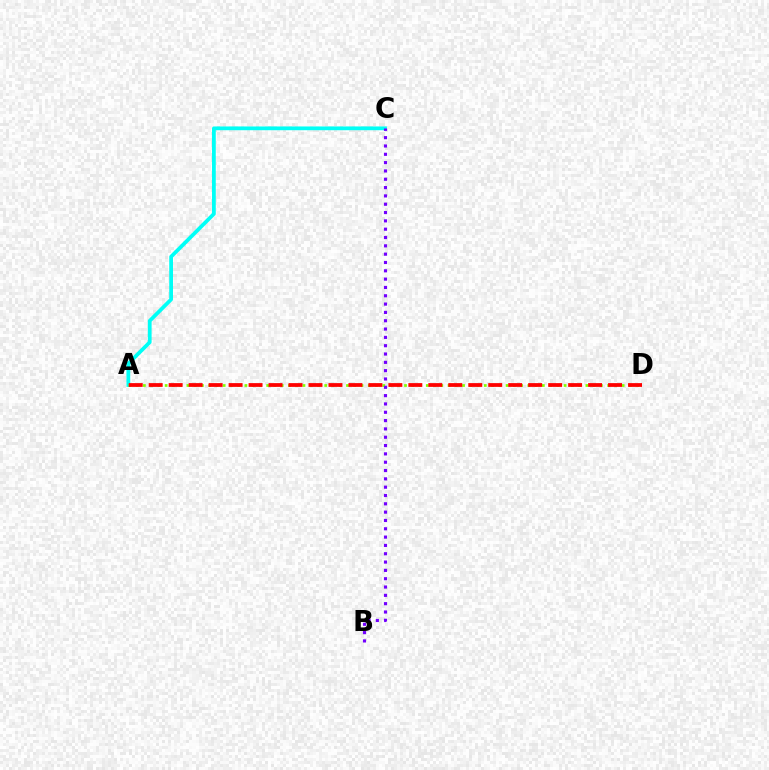{('A', 'C'): [{'color': '#00fff6', 'line_style': 'solid', 'thickness': 2.71}], ('A', 'D'): [{'color': '#84ff00', 'line_style': 'dotted', 'thickness': 1.97}, {'color': '#ff0000', 'line_style': 'dashed', 'thickness': 2.71}], ('B', 'C'): [{'color': '#7200ff', 'line_style': 'dotted', 'thickness': 2.26}]}